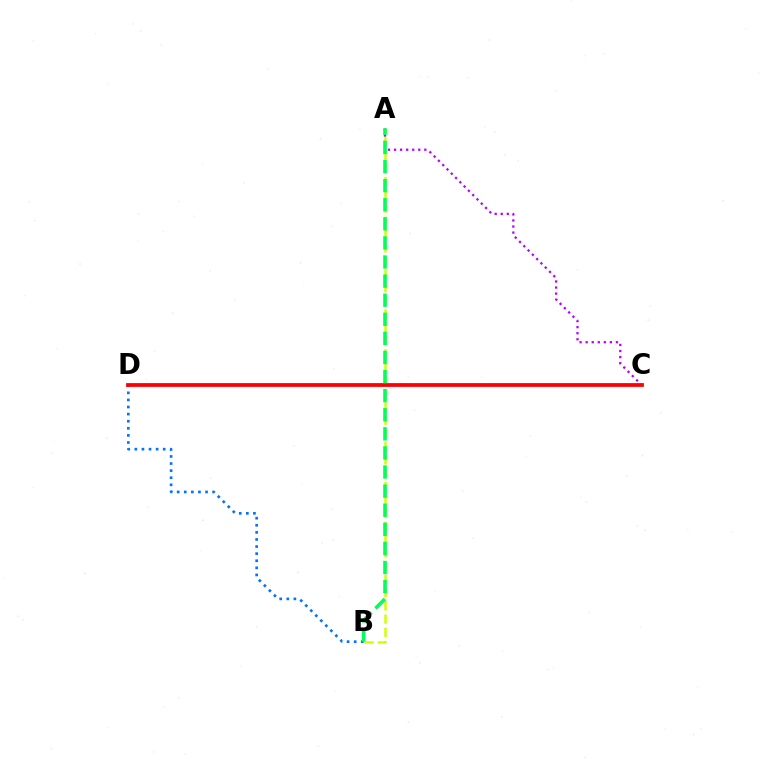{('A', 'C'): [{'color': '#b900ff', 'line_style': 'dotted', 'thickness': 1.65}], ('A', 'B'): [{'color': '#d1ff00', 'line_style': 'dashed', 'thickness': 1.8}, {'color': '#00ff5c', 'line_style': 'dashed', 'thickness': 2.59}], ('B', 'D'): [{'color': '#0074ff', 'line_style': 'dotted', 'thickness': 1.93}], ('C', 'D'): [{'color': '#ff0000', 'line_style': 'solid', 'thickness': 2.72}]}